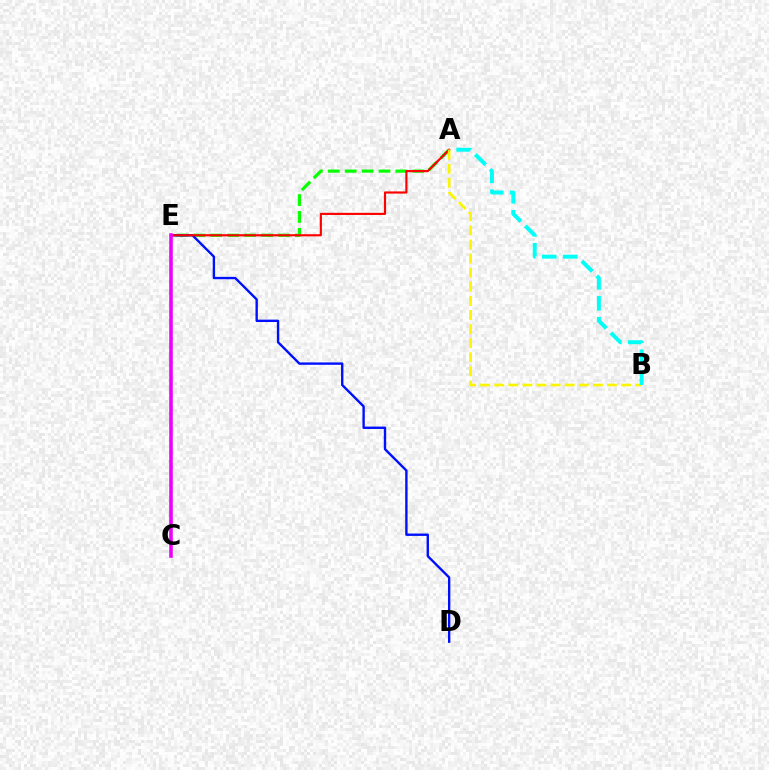{('A', 'E'): [{'color': '#08ff00', 'line_style': 'dashed', 'thickness': 2.3}, {'color': '#ff0000', 'line_style': 'solid', 'thickness': 1.55}], ('D', 'E'): [{'color': '#0010ff', 'line_style': 'solid', 'thickness': 1.71}], ('A', 'B'): [{'color': '#fcf500', 'line_style': 'dashed', 'thickness': 1.92}, {'color': '#00fff6', 'line_style': 'dashed', 'thickness': 2.84}], ('C', 'E'): [{'color': '#ee00ff', 'line_style': 'solid', 'thickness': 2.58}]}